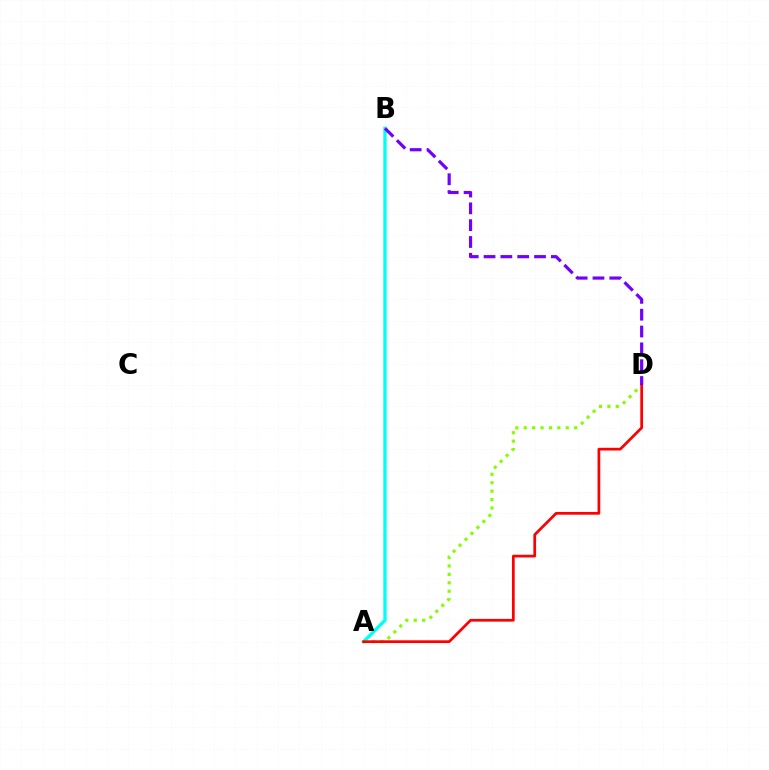{('A', 'B'): [{'color': '#00fff6', 'line_style': 'solid', 'thickness': 2.4}], ('A', 'D'): [{'color': '#84ff00', 'line_style': 'dotted', 'thickness': 2.29}, {'color': '#ff0000', 'line_style': 'solid', 'thickness': 1.96}], ('B', 'D'): [{'color': '#7200ff', 'line_style': 'dashed', 'thickness': 2.29}]}